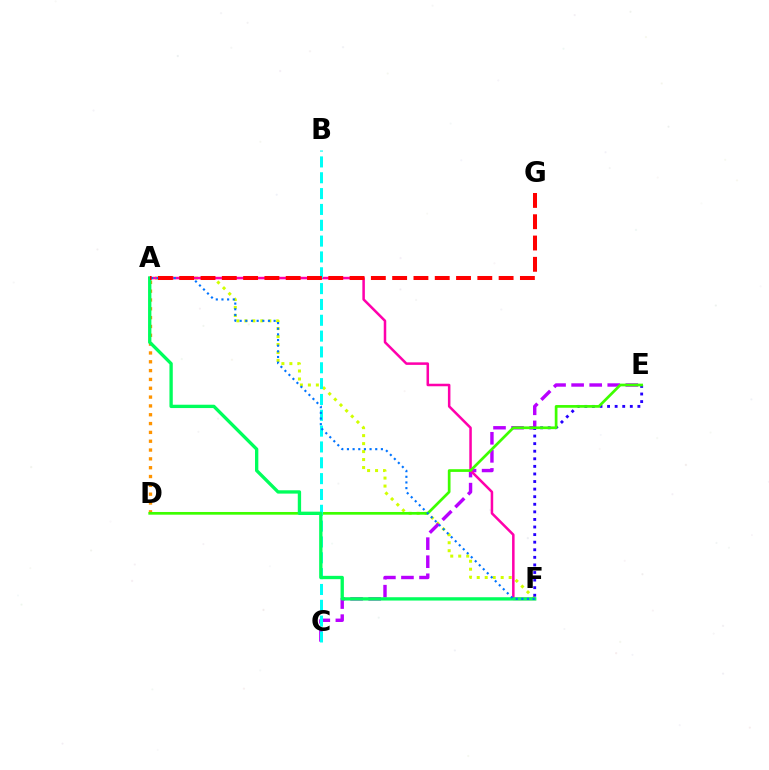{('A', 'F'): [{'color': '#d1ff00', 'line_style': 'dotted', 'thickness': 2.17}, {'color': '#ff00ac', 'line_style': 'solid', 'thickness': 1.82}, {'color': '#00ff5c', 'line_style': 'solid', 'thickness': 2.4}, {'color': '#0074ff', 'line_style': 'dotted', 'thickness': 1.54}], ('C', 'E'): [{'color': '#b900ff', 'line_style': 'dashed', 'thickness': 2.45}], ('A', 'D'): [{'color': '#ff9400', 'line_style': 'dotted', 'thickness': 2.4}], ('E', 'F'): [{'color': '#2500ff', 'line_style': 'dotted', 'thickness': 2.06}], ('D', 'E'): [{'color': '#3dff00', 'line_style': 'solid', 'thickness': 1.95}], ('B', 'C'): [{'color': '#00fff6', 'line_style': 'dashed', 'thickness': 2.15}], ('A', 'G'): [{'color': '#ff0000', 'line_style': 'dashed', 'thickness': 2.89}]}